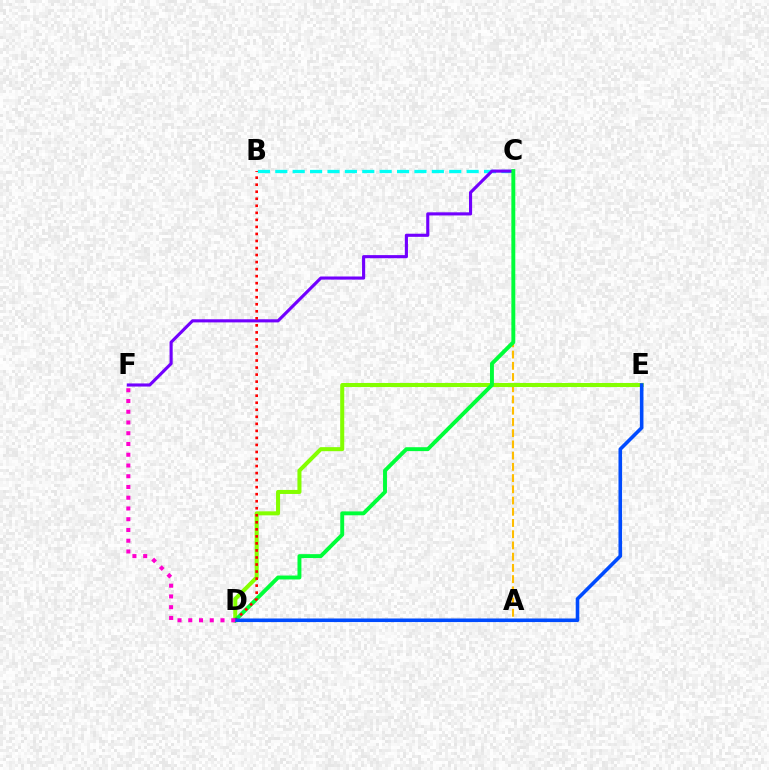{('A', 'C'): [{'color': '#ffbd00', 'line_style': 'dashed', 'thickness': 1.53}], ('B', 'C'): [{'color': '#00fff6', 'line_style': 'dashed', 'thickness': 2.36}], ('C', 'F'): [{'color': '#7200ff', 'line_style': 'solid', 'thickness': 2.24}], ('D', 'E'): [{'color': '#84ff00', 'line_style': 'solid', 'thickness': 2.91}, {'color': '#004bff', 'line_style': 'solid', 'thickness': 2.58}], ('C', 'D'): [{'color': '#00ff39', 'line_style': 'solid', 'thickness': 2.82}], ('B', 'D'): [{'color': '#ff0000', 'line_style': 'dotted', 'thickness': 1.91}], ('D', 'F'): [{'color': '#ff00cf', 'line_style': 'dotted', 'thickness': 2.92}]}